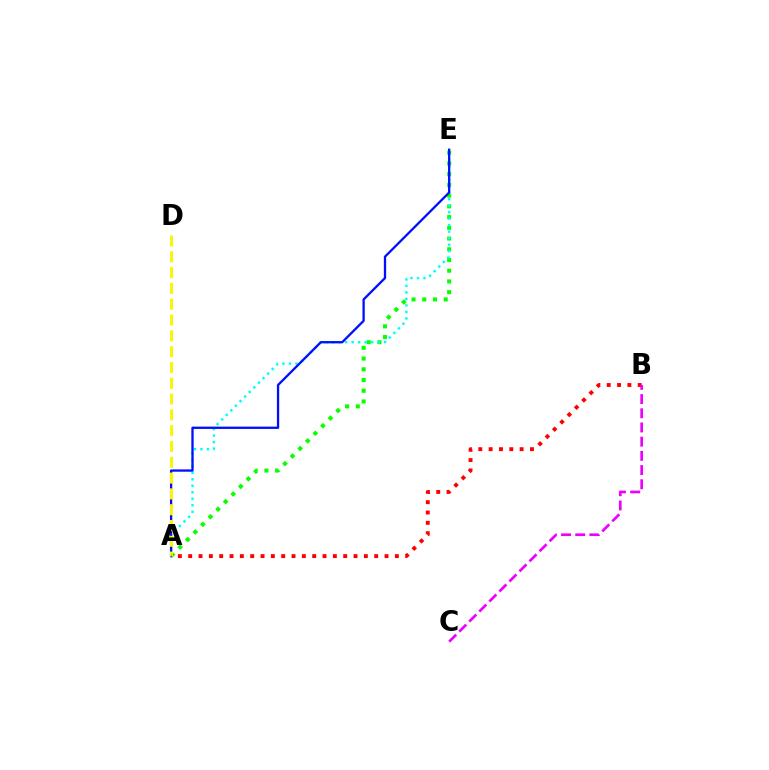{('A', 'E'): [{'color': '#08ff00', 'line_style': 'dotted', 'thickness': 2.91}, {'color': '#00fff6', 'line_style': 'dotted', 'thickness': 1.77}, {'color': '#0010ff', 'line_style': 'solid', 'thickness': 1.66}], ('A', 'D'): [{'color': '#fcf500', 'line_style': 'dashed', 'thickness': 2.15}], ('A', 'B'): [{'color': '#ff0000', 'line_style': 'dotted', 'thickness': 2.81}], ('B', 'C'): [{'color': '#ee00ff', 'line_style': 'dashed', 'thickness': 1.93}]}